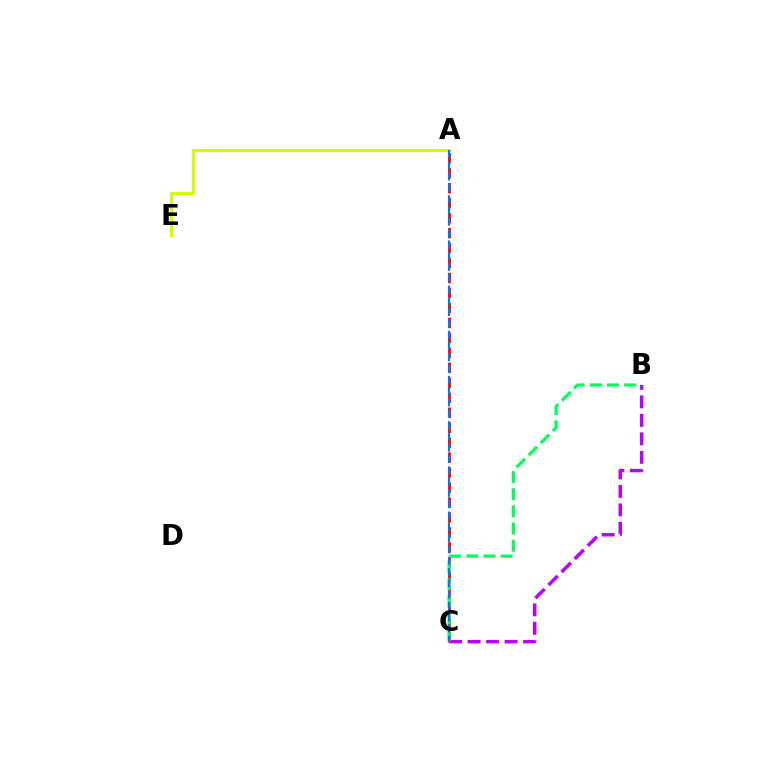{('B', 'C'): [{'color': '#b900ff', 'line_style': 'dashed', 'thickness': 2.51}, {'color': '#00ff5c', 'line_style': 'dashed', 'thickness': 2.33}], ('A', 'E'): [{'color': '#d1ff00', 'line_style': 'solid', 'thickness': 2.23}], ('A', 'C'): [{'color': '#ff0000', 'line_style': 'dashed', 'thickness': 2.03}, {'color': '#0074ff', 'line_style': 'dashed', 'thickness': 1.53}]}